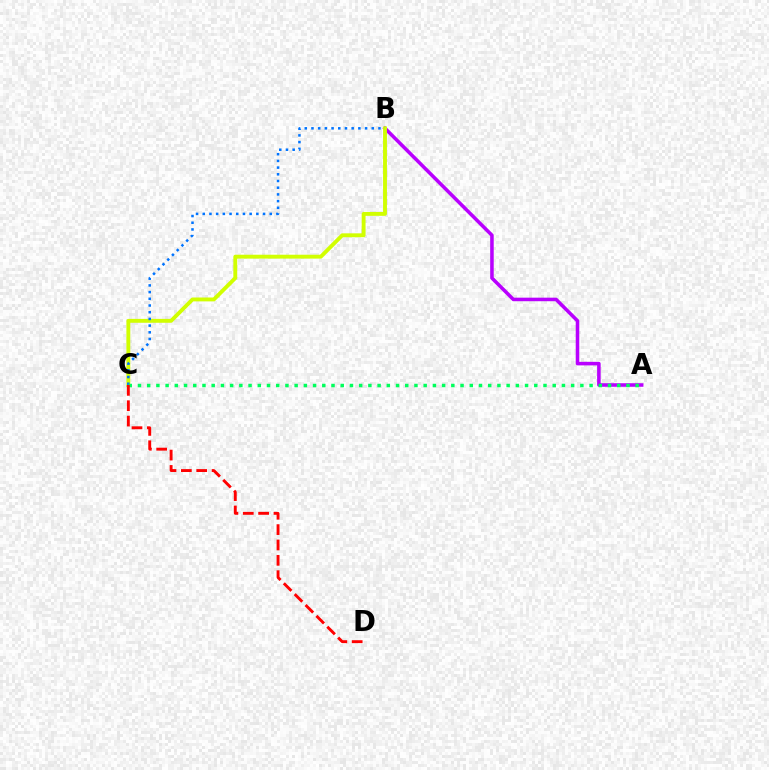{('A', 'B'): [{'color': '#b900ff', 'line_style': 'solid', 'thickness': 2.55}], ('B', 'C'): [{'color': '#d1ff00', 'line_style': 'solid', 'thickness': 2.8}, {'color': '#0074ff', 'line_style': 'dotted', 'thickness': 1.82}], ('A', 'C'): [{'color': '#00ff5c', 'line_style': 'dotted', 'thickness': 2.5}], ('C', 'D'): [{'color': '#ff0000', 'line_style': 'dashed', 'thickness': 2.09}]}